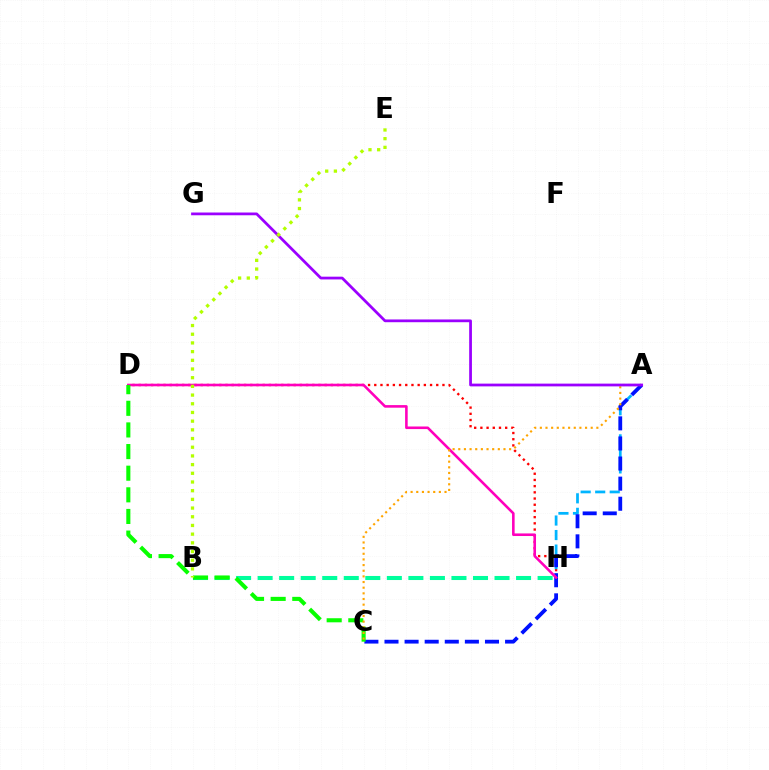{('D', 'H'): [{'color': '#ff0000', 'line_style': 'dotted', 'thickness': 1.68}, {'color': '#ff00bd', 'line_style': 'solid', 'thickness': 1.86}], ('A', 'H'): [{'color': '#00b5ff', 'line_style': 'dashed', 'thickness': 1.97}], ('A', 'C'): [{'color': '#0010ff', 'line_style': 'dashed', 'thickness': 2.73}, {'color': '#ffa500', 'line_style': 'dotted', 'thickness': 1.54}], ('B', 'H'): [{'color': '#00ff9d', 'line_style': 'dashed', 'thickness': 2.93}], ('C', 'D'): [{'color': '#08ff00', 'line_style': 'dashed', 'thickness': 2.94}], ('A', 'G'): [{'color': '#9b00ff', 'line_style': 'solid', 'thickness': 1.98}], ('B', 'E'): [{'color': '#b3ff00', 'line_style': 'dotted', 'thickness': 2.36}]}